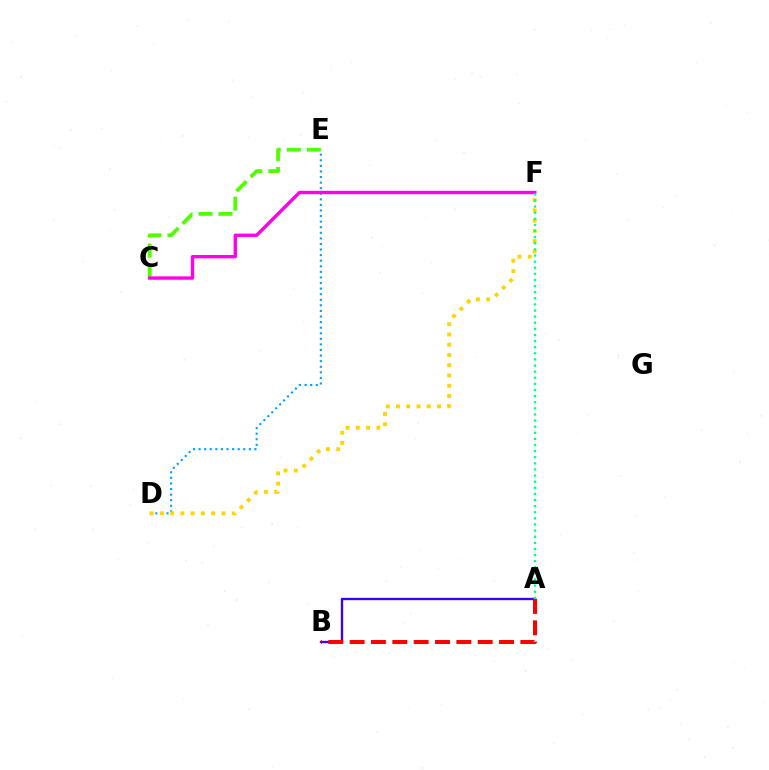{('A', 'B'): [{'color': '#3700ff', 'line_style': 'solid', 'thickness': 1.69}, {'color': '#ff0000', 'line_style': 'dashed', 'thickness': 2.9}], ('D', 'E'): [{'color': '#009eff', 'line_style': 'dotted', 'thickness': 1.52}], ('C', 'E'): [{'color': '#4fff00', 'line_style': 'dashed', 'thickness': 2.72}], ('D', 'F'): [{'color': '#ffd500', 'line_style': 'dotted', 'thickness': 2.79}], ('C', 'F'): [{'color': '#ff00ed', 'line_style': 'solid', 'thickness': 2.43}], ('A', 'F'): [{'color': '#00ff86', 'line_style': 'dotted', 'thickness': 1.66}]}